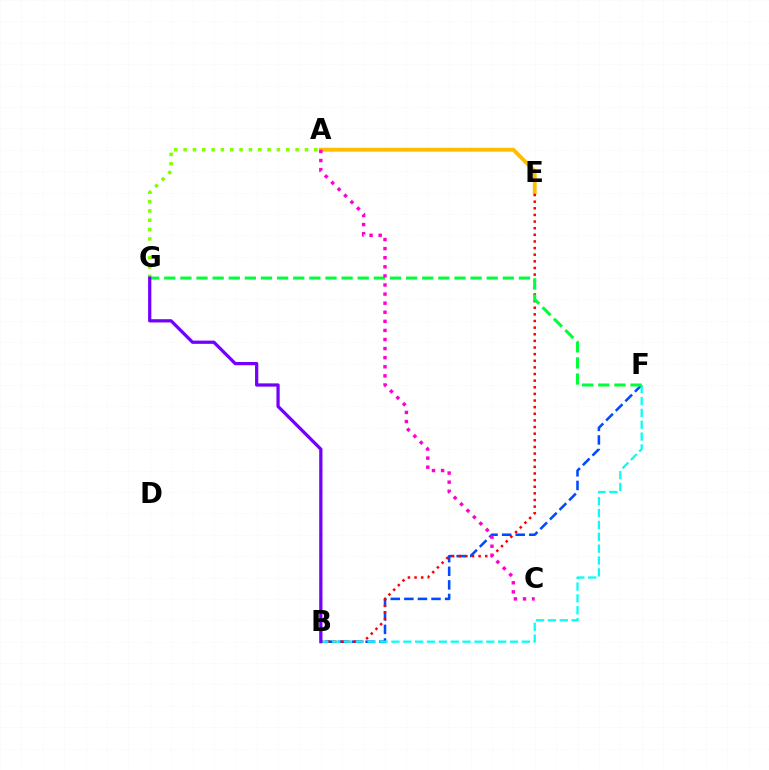{('A', 'E'): [{'color': '#ffbd00', 'line_style': 'solid', 'thickness': 2.79}], ('B', 'F'): [{'color': '#004bff', 'line_style': 'dashed', 'thickness': 1.85}, {'color': '#00fff6', 'line_style': 'dashed', 'thickness': 1.61}], ('B', 'E'): [{'color': '#ff0000', 'line_style': 'dotted', 'thickness': 1.8}], ('F', 'G'): [{'color': '#00ff39', 'line_style': 'dashed', 'thickness': 2.19}], ('A', 'G'): [{'color': '#84ff00', 'line_style': 'dotted', 'thickness': 2.54}], ('A', 'C'): [{'color': '#ff00cf', 'line_style': 'dotted', 'thickness': 2.47}], ('B', 'G'): [{'color': '#7200ff', 'line_style': 'solid', 'thickness': 2.33}]}